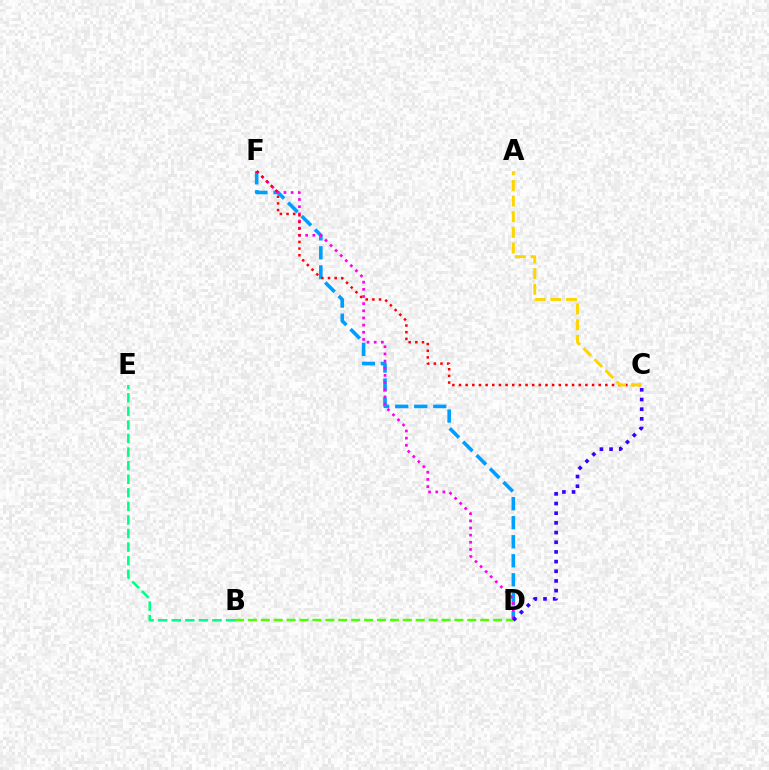{('B', 'E'): [{'color': '#00ff86', 'line_style': 'dashed', 'thickness': 1.84}], ('D', 'F'): [{'color': '#009eff', 'line_style': 'dashed', 'thickness': 2.59}, {'color': '#ff00ed', 'line_style': 'dotted', 'thickness': 1.95}], ('B', 'D'): [{'color': '#4fff00', 'line_style': 'dashed', 'thickness': 1.75}], ('C', 'F'): [{'color': '#ff0000', 'line_style': 'dotted', 'thickness': 1.81}], ('A', 'C'): [{'color': '#ffd500', 'line_style': 'dashed', 'thickness': 2.13}], ('C', 'D'): [{'color': '#3700ff', 'line_style': 'dotted', 'thickness': 2.63}]}